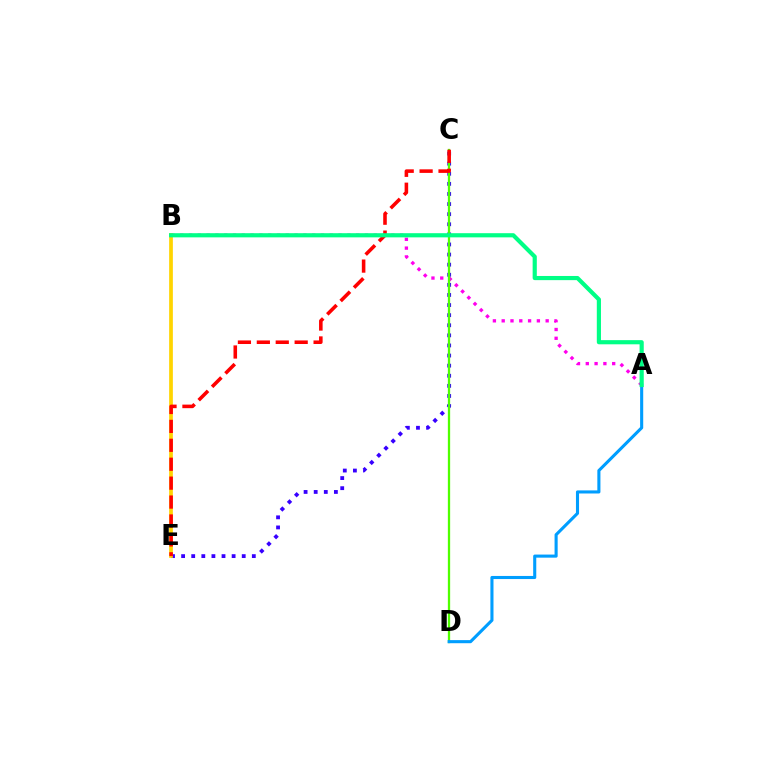{('C', 'E'): [{'color': '#3700ff', 'line_style': 'dotted', 'thickness': 2.74}, {'color': '#ff0000', 'line_style': 'dashed', 'thickness': 2.57}], ('A', 'B'): [{'color': '#ff00ed', 'line_style': 'dotted', 'thickness': 2.39}, {'color': '#00ff86', 'line_style': 'solid', 'thickness': 3.0}], ('C', 'D'): [{'color': '#4fff00', 'line_style': 'solid', 'thickness': 1.65}], ('A', 'D'): [{'color': '#009eff', 'line_style': 'solid', 'thickness': 2.22}], ('B', 'E'): [{'color': '#ffd500', 'line_style': 'solid', 'thickness': 2.68}]}